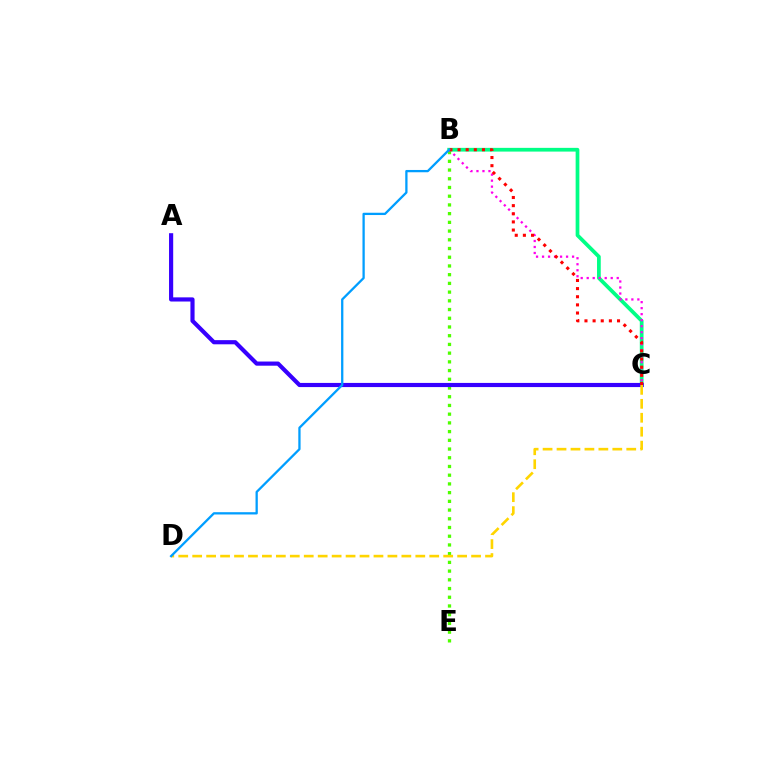{('B', 'C'): [{'color': '#00ff86', 'line_style': 'solid', 'thickness': 2.68}, {'color': '#ff00ed', 'line_style': 'dotted', 'thickness': 1.63}, {'color': '#ff0000', 'line_style': 'dotted', 'thickness': 2.21}], ('B', 'E'): [{'color': '#4fff00', 'line_style': 'dotted', 'thickness': 2.37}], ('A', 'C'): [{'color': '#3700ff', 'line_style': 'solid', 'thickness': 2.99}], ('C', 'D'): [{'color': '#ffd500', 'line_style': 'dashed', 'thickness': 1.89}], ('B', 'D'): [{'color': '#009eff', 'line_style': 'solid', 'thickness': 1.65}]}